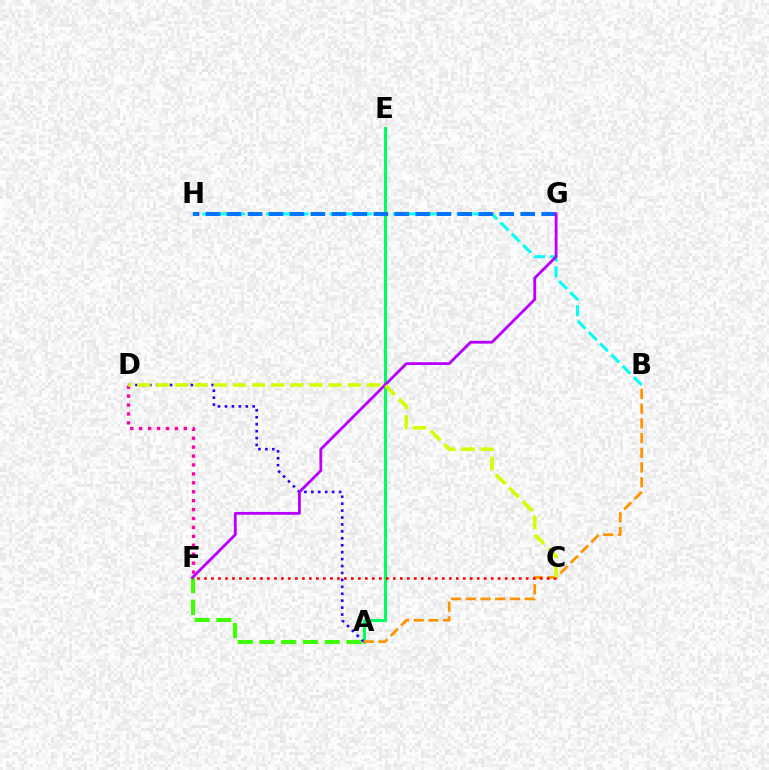{('A', 'E'): [{'color': '#00ff5c', 'line_style': 'solid', 'thickness': 2.17}], ('A', 'F'): [{'color': '#3dff00', 'line_style': 'dashed', 'thickness': 2.95}], ('B', 'H'): [{'color': '#00fff6', 'line_style': 'dashed', 'thickness': 2.16}], ('G', 'H'): [{'color': '#0074ff', 'line_style': 'dashed', 'thickness': 2.85}], ('A', 'D'): [{'color': '#2500ff', 'line_style': 'dotted', 'thickness': 1.88}], ('F', 'G'): [{'color': '#b900ff', 'line_style': 'solid', 'thickness': 2.03}], ('A', 'B'): [{'color': '#ff9400', 'line_style': 'dashed', 'thickness': 2.0}], ('D', 'F'): [{'color': '#ff00ac', 'line_style': 'dotted', 'thickness': 2.42}], ('C', 'F'): [{'color': '#ff0000', 'line_style': 'dotted', 'thickness': 1.9}], ('C', 'D'): [{'color': '#d1ff00', 'line_style': 'dashed', 'thickness': 2.6}]}